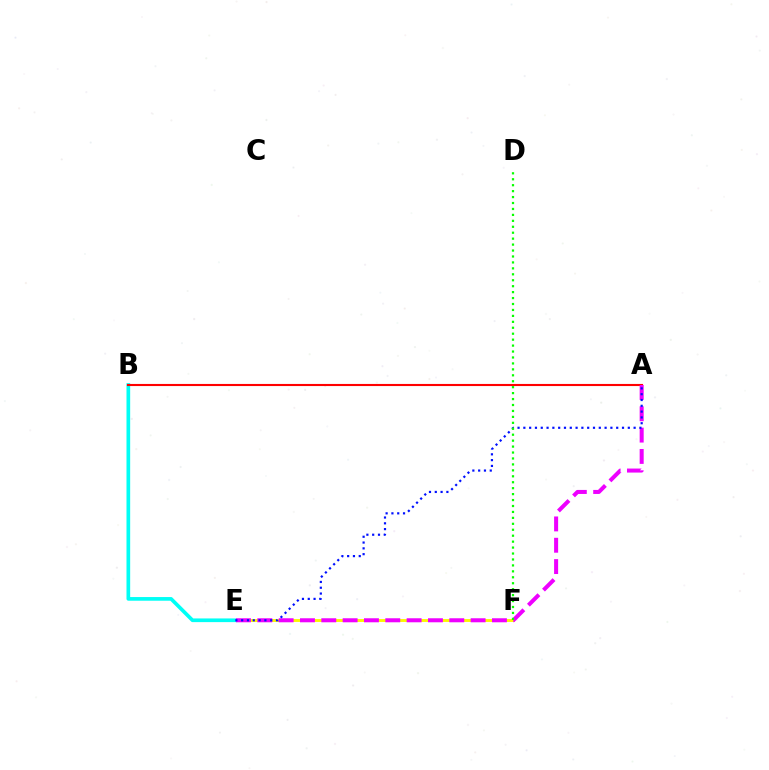{('E', 'F'): [{'color': '#fcf500', 'line_style': 'solid', 'thickness': 2.08}], ('B', 'E'): [{'color': '#00fff6', 'line_style': 'solid', 'thickness': 2.65}], ('A', 'B'): [{'color': '#ff0000', 'line_style': 'solid', 'thickness': 1.52}], ('A', 'E'): [{'color': '#ee00ff', 'line_style': 'dashed', 'thickness': 2.9}, {'color': '#0010ff', 'line_style': 'dotted', 'thickness': 1.58}], ('D', 'F'): [{'color': '#08ff00', 'line_style': 'dotted', 'thickness': 1.61}]}